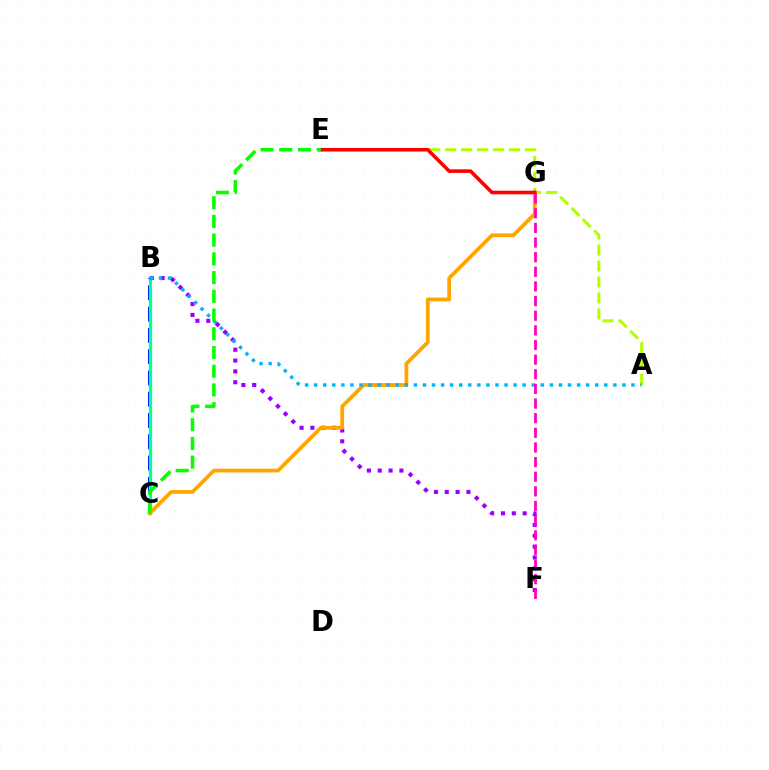{('A', 'E'): [{'color': '#b3ff00', 'line_style': 'dashed', 'thickness': 2.17}], ('B', 'C'): [{'color': '#0010ff', 'line_style': 'dashed', 'thickness': 2.89}, {'color': '#00ff9d', 'line_style': 'solid', 'thickness': 2.31}], ('B', 'F'): [{'color': '#9b00ff', 'line_style': 'dotted', 'thickness': 2.95}], ('C', 'G'): [{'color': '#ffa500', 'line_style': 'solid', 'thickness': 2.7}], ('A', 'B'): [{'color': '#00b5ff', 'line_style': 'dotted', 'thickness': 2.46}], ('E', 'G'): [{'color': '#ff0000', 'line_style': 'solid', 'thickness': 2.58}], ('F', 'G'): [{'color': '#ff00bd', 'line_style': 'dashed', 'thickness': 1.99}], ('C', 'E'): [{'color': '#08ff00', 'line_style': 'dashed', 'thickness': 2.54}]}